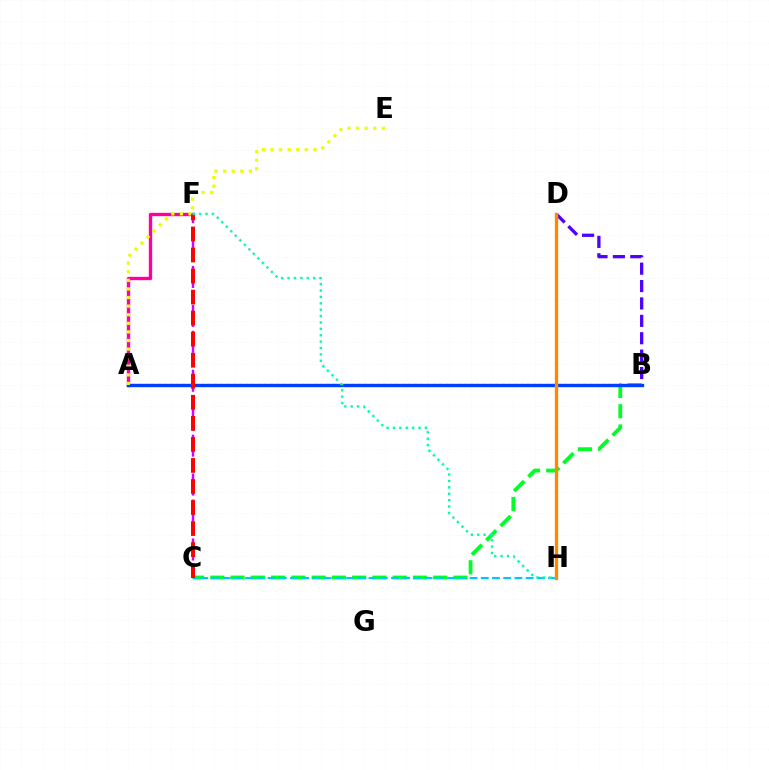{('C', 'F'): [{'color': '#d600ff', 'line_style': 'dashed', 'thickness': 1.76}, {'color': '#ff0000', 'line_style': 'dashed', 'thickness': 2.86}], ('A', 'F'): [{'color': '#ff00a0', 'line_style': 'solid', 'thickness': 2.42}], ('A', 'B'): [{'color': '#66ff00', 'line_style': 'dotted', 'thickness': 1.7}, {'color': '#003fff', 'line_style': 'solid', 'thickness': 2.43}], ('B', 'C'): [{'color': '#00ff27', 'line_style': 'dashed', 'thickness': 2.75}], ('B', 'D'): [{'color': '#4f00ff', 'line_style': 'dashed', 'thickness': 2.36}], ('C', 'H'): [{'color': '#00c7ff', 'line_style': 'dashed', 'thickness': 1.52}], ('A', 'E'): [{'color': '#eeff00', 'line_style': 'dotted', 'thickness': 2.33}], ('D', 'H'): [{'color': '#ff8800', 'line_style': 'solid', 'thickness': 2.4}], ('F', 'H'): [{'color': '#00ffaf', 'line_style': 'dotted', 'thickness': 1.74}]}